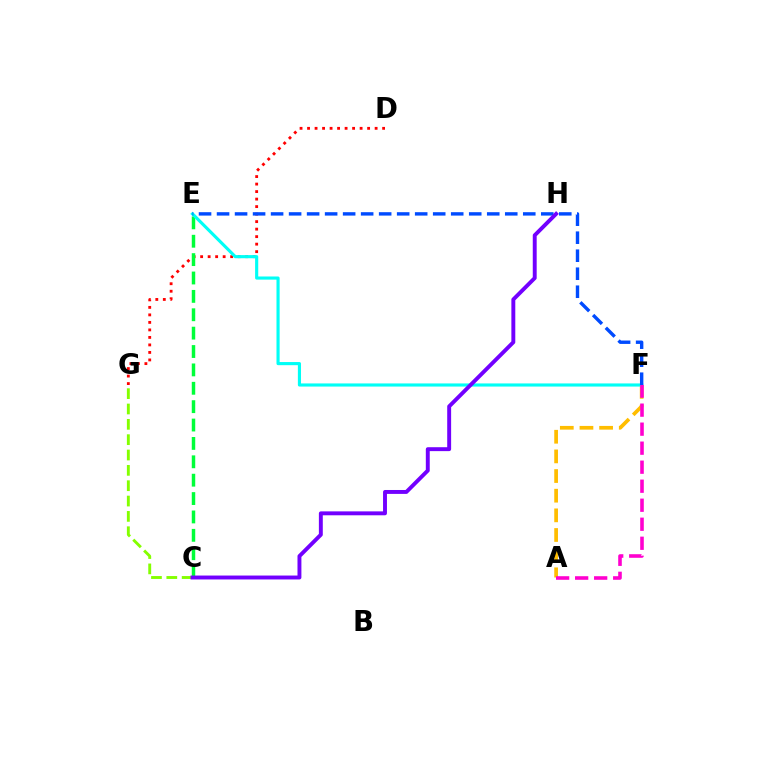{('D', 'G'): [{'color': '#ff0000', 'line_style': 'dotted', 'thickness': 2.04}], ('C', 'E'): [{'color': '#00ff39', 'line_style': 'dashed', 'thickness': 2.5}], ('A', 'F'): [{'color': '#ffbd00', 'line_style': 'dashed', 'thickness': 2.67}, {'color': '#ff00cf', 'line_style': 'dashed', 'thickness': 2.58}], ('C', 'G'): [{'color': '#84ff00', 'line_style': 'dashed', 'thickness': 2.08}], ('E', 'F'): [{'color': '#00fff6', 'line_style': 'solid', 'thickness': 2.26}, {'color': '#004bff', 'line_style': 'dashed', 'thickness': 2.45}], ('C', 'H'): [{'color': '#7200ff', 'line_style': 'solid', 'thickness': 2.82}]}